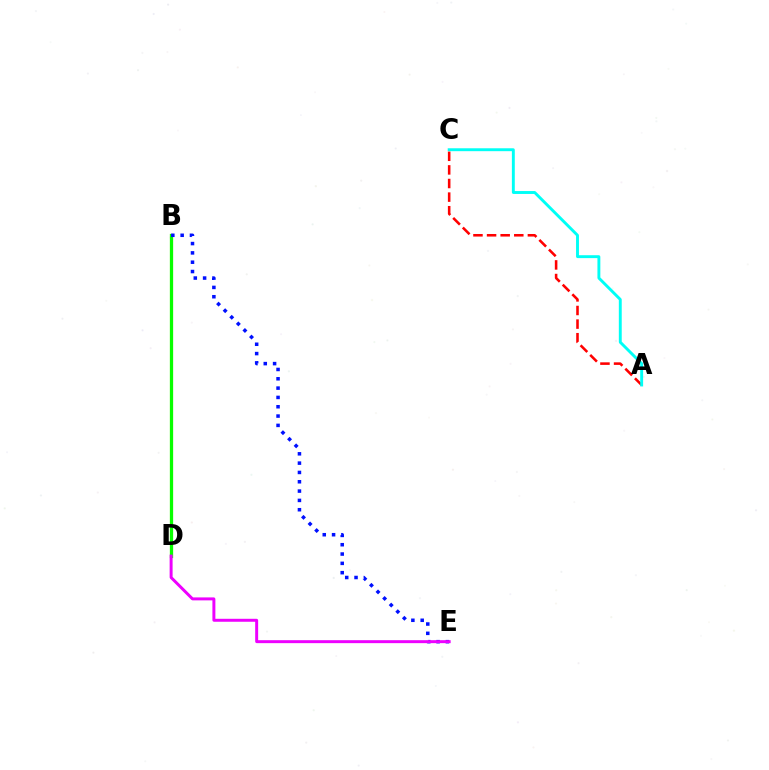{('B', 'D'): [{'color': '#fcf500', 'line_style': 'solid', 'thickness': 2.21}, {'color': '#08ff00', 'line_style': 'solid', 'thickness': 2.34}], ('A', 'C'): [{'color': '#ff0000', 'line_style': 'dashed', 'thickness': 1.85}, {'color': '#00fff6', 'line_style': 'solid', 'thickness': 2.09}], ('B', 'E'): [{'color': '#0010ff', 'line_style': 'dotted', 'thickness': 2.53}], ('D', 'E'): [{'color': '#ee00ff', 'line_style': 'solid', 'thickness': 2.14}]}